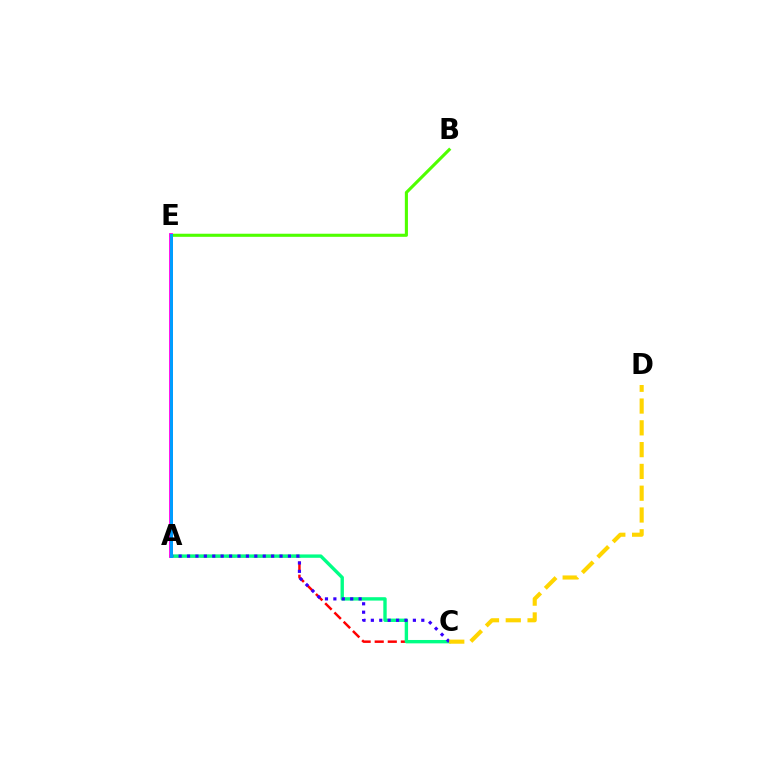{('A', 'C'): [{'color': '#ff0000', 'line_style': 'dashed', 'thickness': 1.78}, {'color': '#00ff86', 'line_style': 'solid', 'thickness': 2.43}, {'color': '#3700ff', 'line_style': 'dotted', 'thickness': 2.28}], ('B', 'E'): [{'color': '#4fff00', 'line_style': 'solid', 'thickness': 2.23}], ('A', 'E'): [{'color': '#ff00ed', 'line_style': 'solid', 'thickness': 2.74}, {'color': '#009eff', 'line_style': 'solid', 'thickness': 2.15}], ('C', 'D'): [{'color': '#ffd500', 'line_style': 'dashed', 'thickness': 2.96}]}